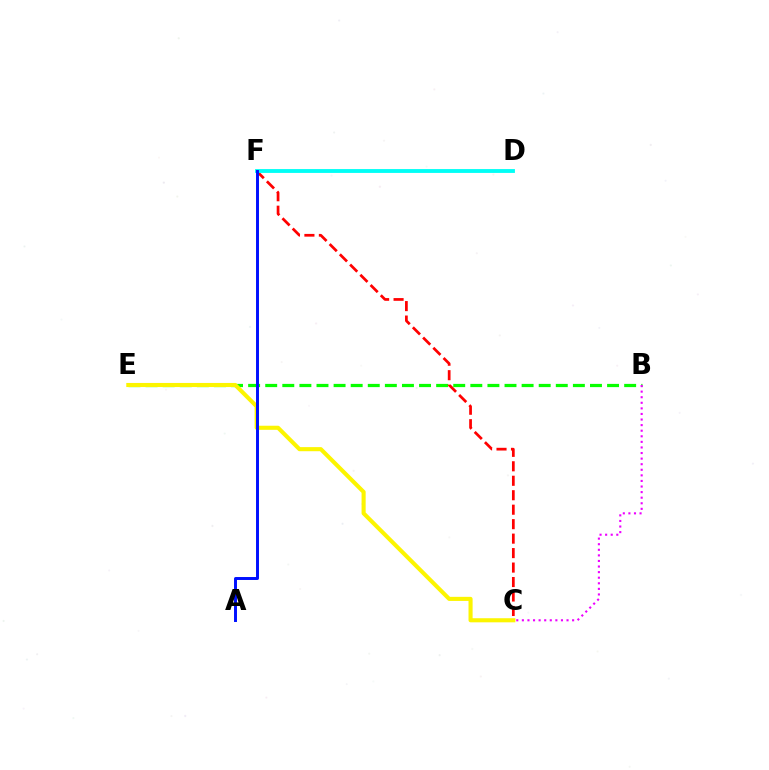{('B', 'E'): [{'color': '#08ff00', 'line_style': 'dashed', 'thickness': 2.32}], ('C', 'F'): [{'color': '#ff0000', 'line_style': 'dashed', 'thickness': 1.97}], ('D', 'F'): [{'color': '#00fff6', 'line_style': 'solid', 'thickness': 2.77}], ('C', 'E'): [{'color': '#fcf500', 'line_style': 'solid', 'thickness': 2.94}], ('A', 'F'): [{'color': '#0010ff', 'line_style': 'solid', 'thickness': 2.13}], ('B', 'C'): [{'color': '#ee00ff', 'line_style': 'dotted', 'thickness': 1.52}]}